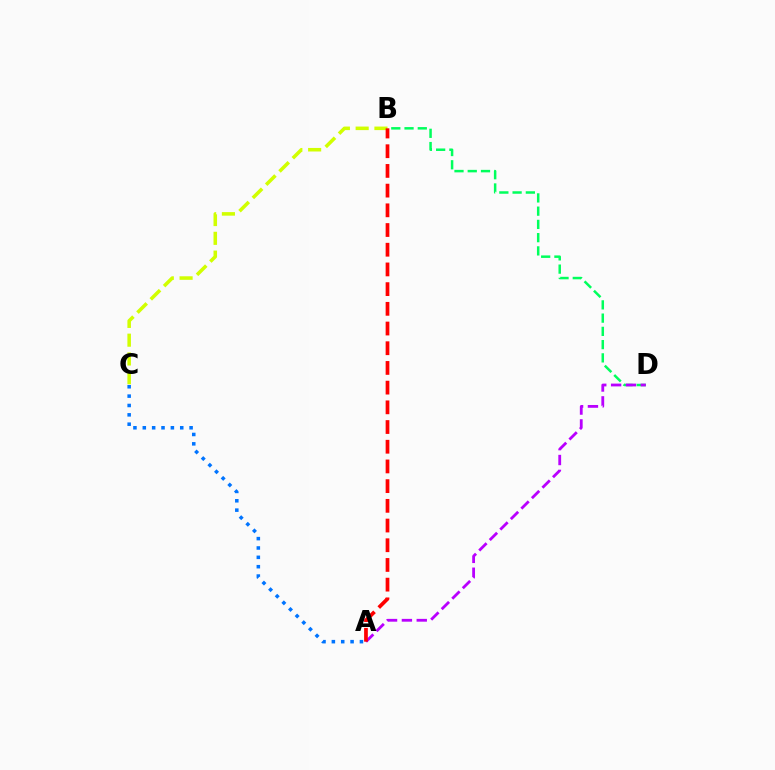{('A', 'C'): [{'color': '#0074ff', 'line_style': 'dotted', 'thickness': 2.54}], ('B', 'D'): [{'color': '#00ff5c', 'line_style': 'dashed', 'thickness': 1.8}], ('B', 'C'): [{'color': '#d1ff00', 'line_style': 'dashed', 'thickness': 2.55}], ('A', 'D'): [{'color': '#b900ff', 'line_style': 'dashed', 'thickness': 2.02}], ('A', 'B'): [{'color': '#ff0000', 'line_style': 'dashed', 'thickness': 2.68}]}